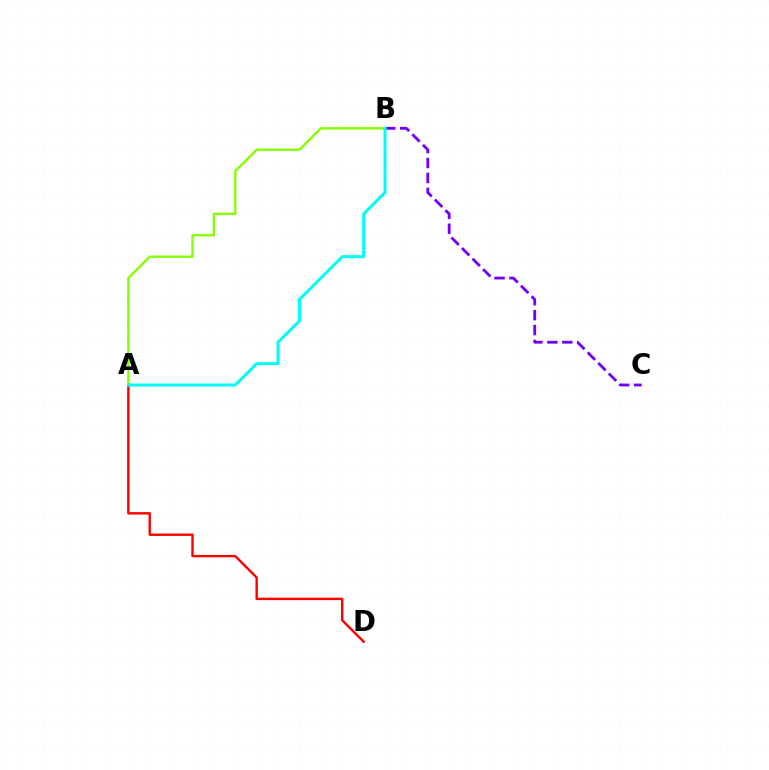{('B', 'C'): [{'color': '#7200ff', 'line_style': 'dashed', 'thickness': 2.03}], ('A', 'D'): [{'color': '#ff0000', 'line_style': 'solid', 'thickness': 1.73}], ('A', 'B'): [{'color': '#84ff00', 'line_style': 'solid', 'thickness': 1.7}, {'color': '#00fff6', 'line_style': 'solid', 'thickness': 2.18}]}